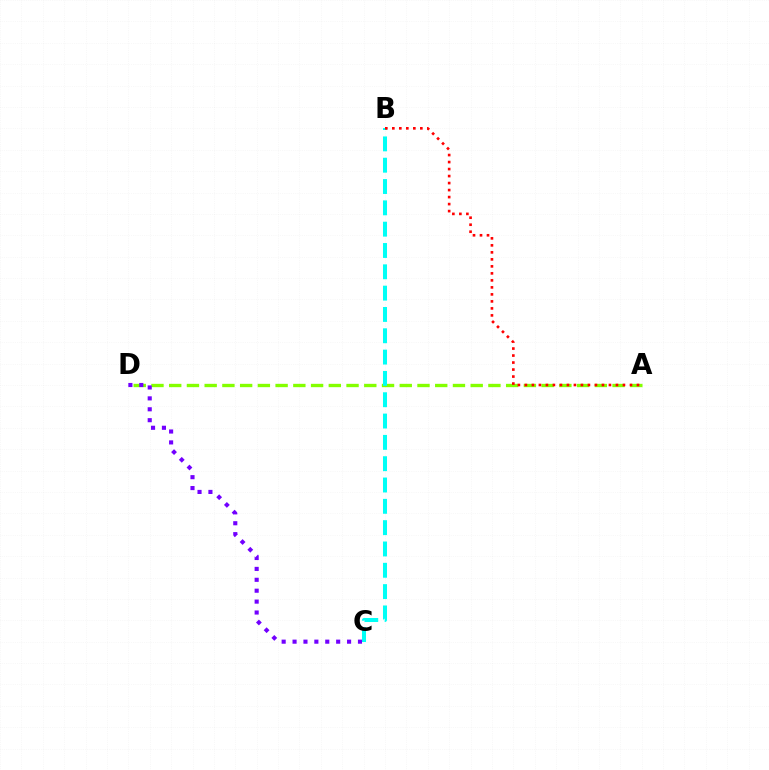{('A', 'D'): [{'color': '#84ff00', 'line_style': 'dashed', 'thickness': 2.41}], ('B', 'C'): [{'color': '#00fff6', 'line_style': 'dashed', 'thickness': 2.9}], ('C', 'D'): [{'color': '#7200ff', 'line_style': 'dotted', 'thickness': 2.96}], ('A', 'B'): [{'color': '#ff0000', 'line_style': 'dotted', 'thickness': 1.9}]}